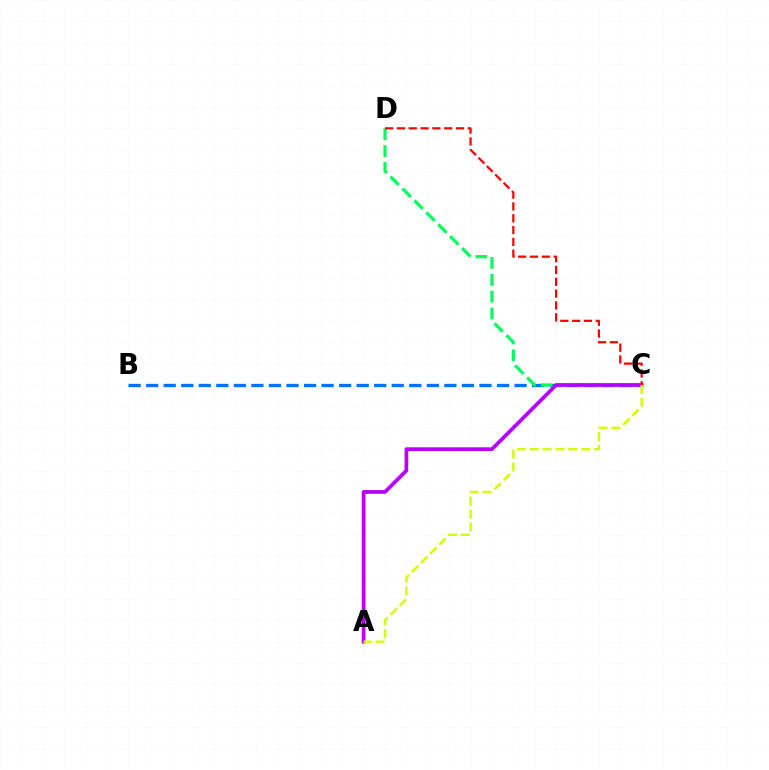{('B', 'C'): [{'color': '#0074ff', 'line_style': 'dashed', 'thickness': 2.38}], ('C', 'D'): [{'color': '#00ff5c', 'line_style': 'dashed', 'thickness': 2.29}, {'color': '#ff0000', 'line_style': 'dashed', 'thickness': 1.61}], ('A', 'C'): [{'color': '#b900ff', 'line_style': 'solid', 'thickness': 2.68}, {'color': '#d1ff00', 'line_style': 'dashed', 'thickness': 1.75}]}